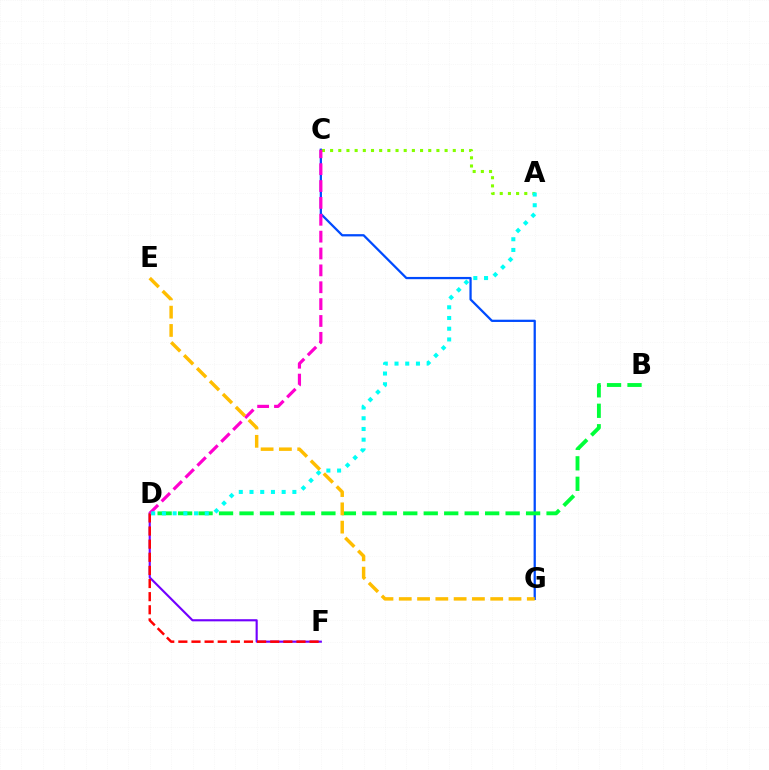{('D', 'F'): [{'color': '#7200ff', 'line_style': 'solid', 'thickness': 1.54}, {'color': '#ff0000', 'line_style': 'dashed', 'thickness': 1.78}], ('C', 'G'): [{'color': '#004bff', 'line_style': 'solid', 'thickness': 1.62}], ('B', 'D'): [{'color': '#00ff39', 'line_style': 'dashed', 'thickness': 2.78}], ('A', 'C'): [{'color': '#84ff00', 'line_style': 'dotted', 'thickness': 2.22}], ('C', 'D'): [{'color': '#ff00cf', 'line_style': 'dashed', 'thickness': 2.29}], ('A', 'D'): [{'color': '#00fff6', 'line_style': 'dotted', 'thickness': 2.91}], ('E', 'G'): [{'color': '#ffbd00', 'line_style': 'dashed', 'thickness': 2.48}]}